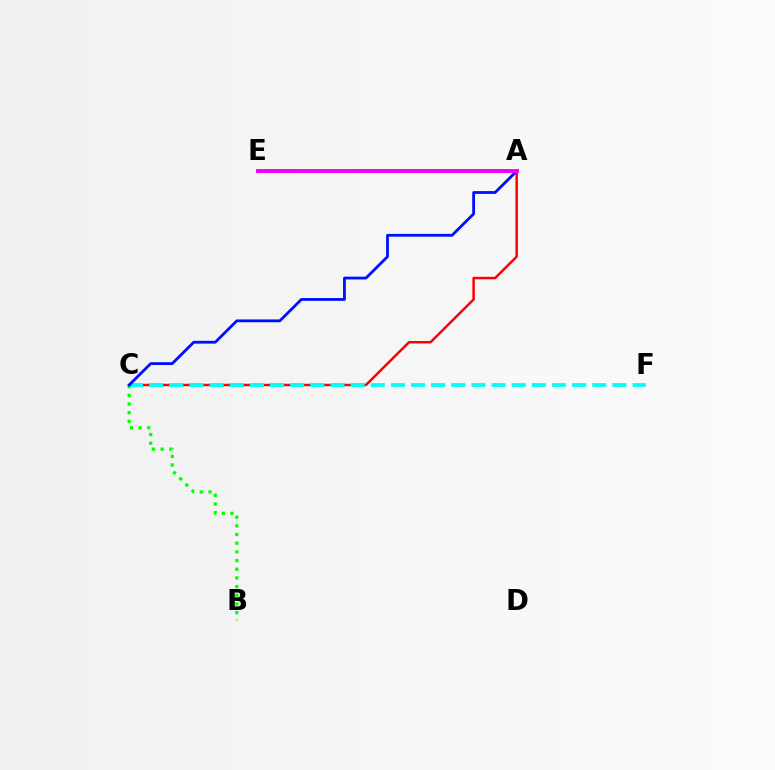{('A', 'E'): [{'color': '#fcf500', 'line_style': 'dashed', 'thickness': 2.89}, {'color': '#ee00ff', 'line_style': 'solid', 'thickness': 2.8}], ('A', 'C'): [{'color': '#ff0000', 'line_style': 'solid', 'thickness': 1.79}, {'color': '#0010ff', 'line_style': 'solid', 'thickness': 2.02}], ('B', 'C'): [{'color': '#08ff00', 'line_style': 'dotted', 'thickness': 2.36}], ('C', 'F'): [{'color': '#00fff6', 'line_style': 'dashed', 'thickness': 2.74}]}